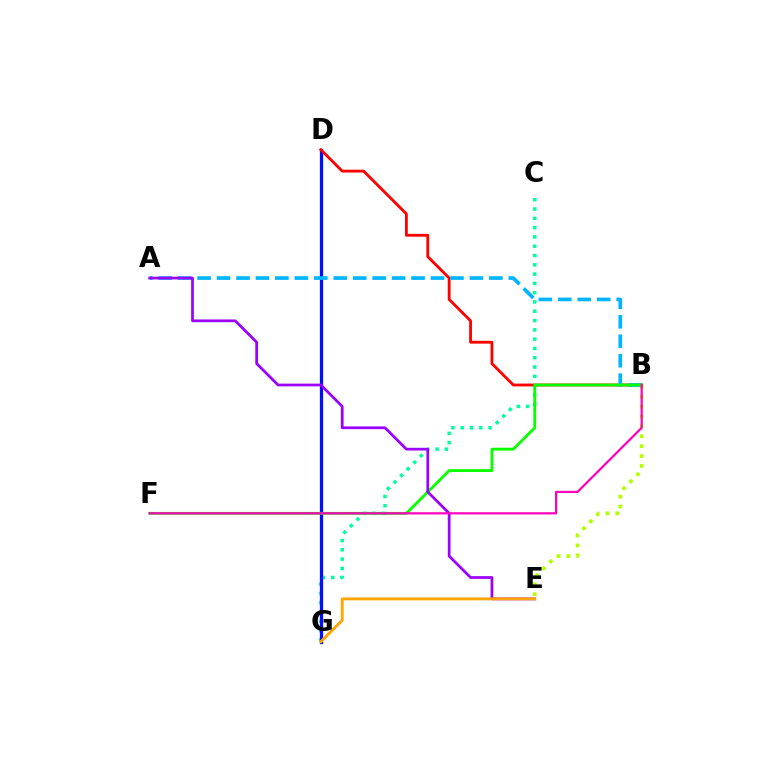{('C', 'G'): [{'color': '#00ff9d', 'line_style': 'dotted', 'thickness': 2.52}], ('D', 'G'): [{'color': '#0010ff', 'line_style': 'solid', 'thickness': 2.35}], ('B', 'D'): [{'color': '#ff0000', 'line_style': 'solid', 'thickness': 2.03}], ('B', 'E'): [{'color': '#b3ff00', 'line_style': 'dotted', 'thickness': 2.69}], ('A', 'B'): [{'color': '#00b5ff', 'line_style': 'dashed', 'thickness': 2.64}], ('B', 'F'): [{'color': '#08ff00', 'line_style': 'solid', 'thickness': 2.03}, {'color': '#ff00bd', 'line_style': 'solid', 'thickness': 1.6}], ('A', 'E'): [{'color': '#9b00ff', 'line_style': 'solid', 'thickness': 1.97}], ('E', 'G'): [{'color': '#ffa500', 'line_style': 'solid', 'thickness': 2.06}]}